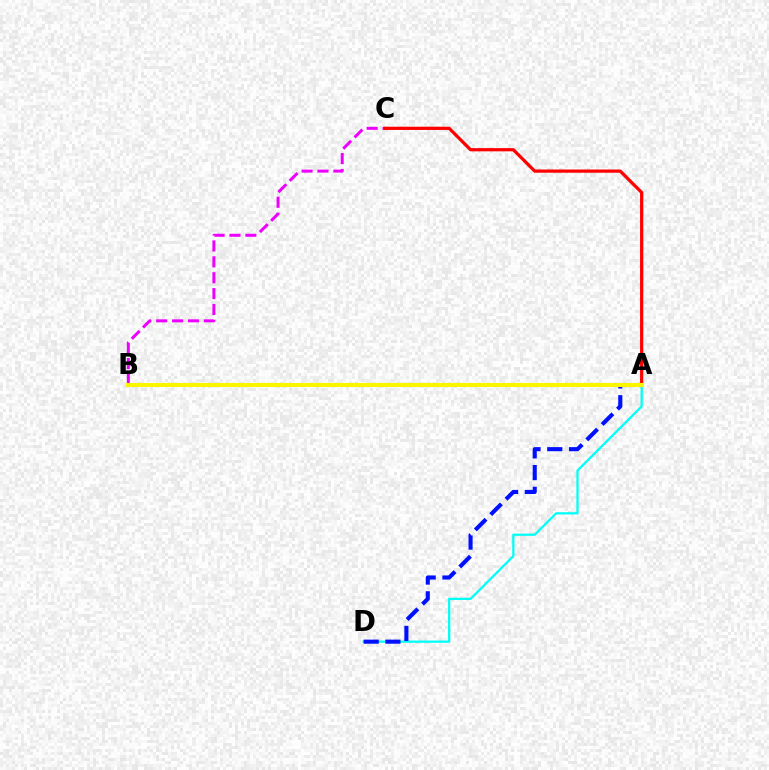{('B', 'C'): [{'color': '#ee00ff', 'line_style': 'dashed', 'thickness': 2.16}], ('A', 'D'): [{'color': '#00fff6', 'line_style': 'solid', 'thickness': 1.63}, {'color': '#0010ff', 'line_style': 'dashed', 'thickness': 2.95}], ('A', 'C'): [{'color': '#ff0000', 'line_style': 'solid', 'thickness': 2.32}], ('A', 'B'): [{'color': '#08ff00', 'line_style': 'dotted', 'thickness': 2.16}, {'color': '#fcf500', 'line_style': 'solid', 'thickness': 2.94}]}